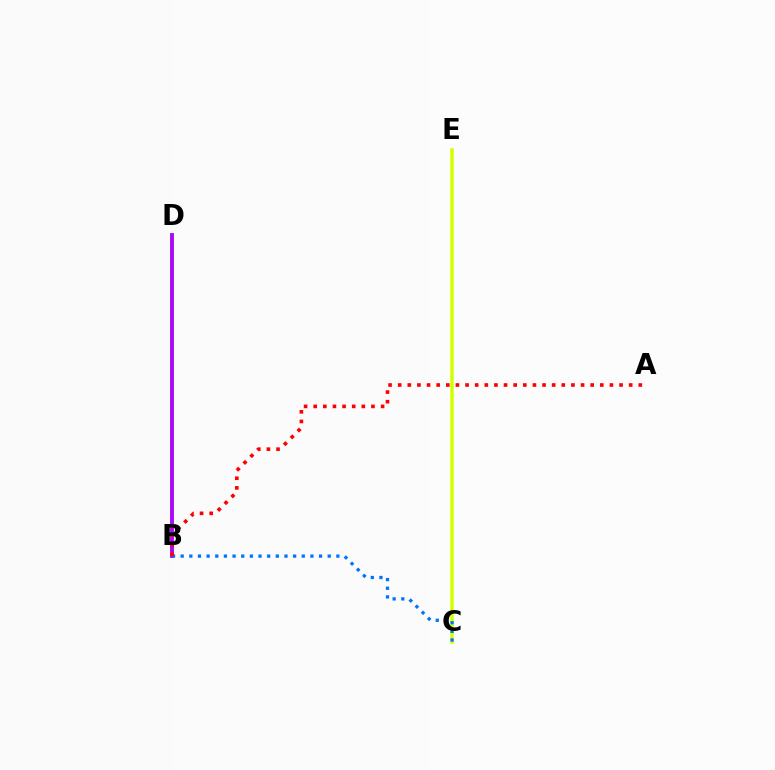{('C', 'E'): [{'color': '#d1ff00', 'line_style': 'solid', 'thickness': 2.52}], ('B', 'D'): [{'color': '#00ff5c', 'line_style': 'solid', 'thickness': 2.85}, {'color': '#b900ff', 'line_style': 'solid', 'thickness': 2.7}], ('B', 'C'): [{'color': '#0074ff', 'line_style': 'dotted', 'thickness': 2.35}], ('A', 'B'): [{'color': '#ff0000', 'line_style': 'dotted', 'thickness': 2.61}]}